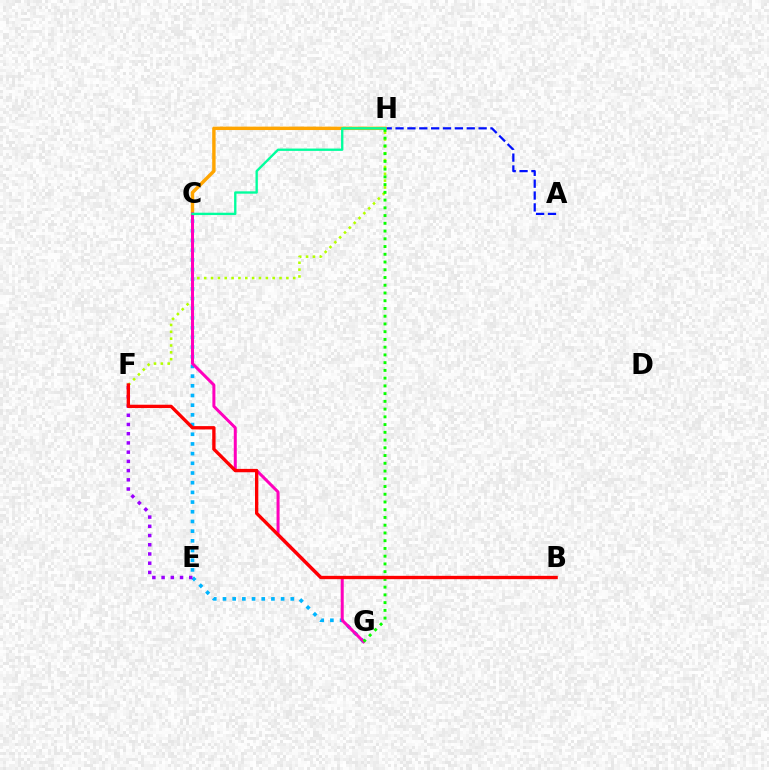{('A', 'H'): [{'color': '#0010ff', 'line_style': 'dashed', 'thickness': 1.61}], ('C', 'G'): [{'color': '#00b5ff', 'line_style': 'dotted', 'thickness': 2.63}, {'color': '#ff00bd', 'line_style': 'solid', 'thickness': 2.16}], ('F', 'H'): [{'color': '#b3ff00', 'line_style': 'dotted', 'thickness': 1.86}], ('C', 'H'): [{'color': '#ffa500', 'line_style': 'solid', 'thickness': 2.45}, {'color': '#00ff9d', 'line_style': 'solid', 'thickness': 1.69}], ('E', 'F'): [{'color': '#9b00ff', 'line_style': 'dotted', 'thickness': 2.51}], ('G', 'H'): [{'color': '#08ff00', 'line_style': 'dotted', 'thickness': 2.1}], ('B', 'F'): [{'color': '#ff0000', 'line_style': 'solid', 'thickness': 2.4}]}